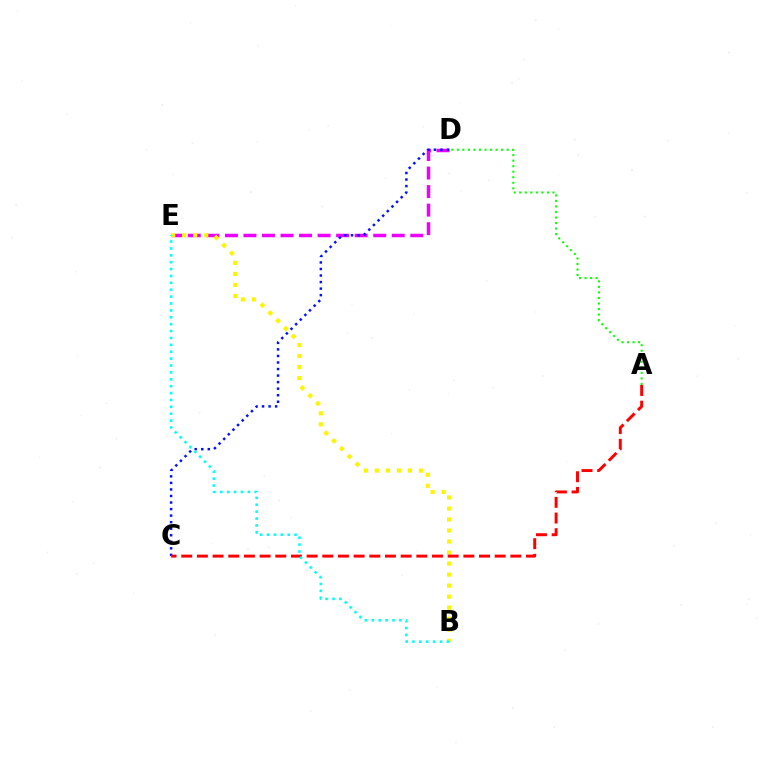{('D', 'E'): [{'color': '#ee00ff', 'line_style': 'dashed', 'thickness': 2.52}], ('C', 'D'): [{'color': '#0010ff', 'line_style': 'dotted', 'thickness': 1.78}], ('B', 'E'): [{'color': '#fcf500', 'line_style': 'dotted', 'thickness': 2.99}, {'color': '#00fff6', 'line_style': 'dotted', 'thickness': 1.87}], ('A', 'D'): [{'color': '#08ff00', 'line_style': 'dotted', 'thickness': 1.5}], ('A', 'C'): [{'color': '#ff0000', 'line_style': 'dashed', 'thickness': 2.13}]}